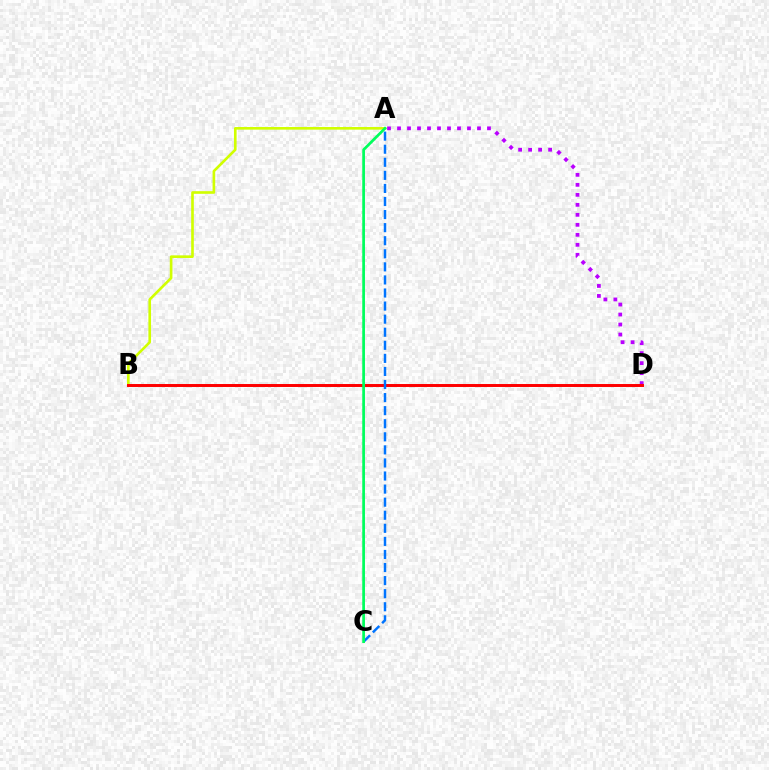{('A', 'B'): [{'color': '#d1ff00', 'line_style': 'solid', 'thickness': 1.9}], ('A', 'D'): [{'color': '#b900ff', 'line_style': 'dotted', 'thickness': 2.72}], ('B', 'D'): [{'color': '#ff0000', 'line_style': 'solid', 'thickness': 2.13}], ('A', 'C'): [{'color': '#0074ff', 'line_style': 'dashed', 'thickness': 1.78}, {'color': '#00ff5c', 'line_style': 'solid', 'thickness': 1.96}]}